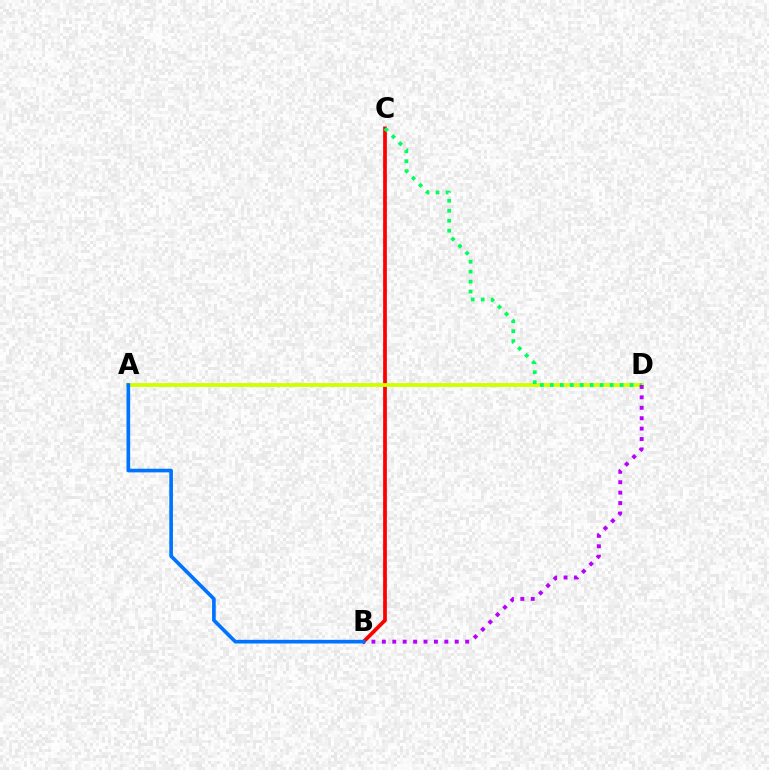{('B', 'C'): [{'color': '#ff0000', 'line_style': 'solid', 'thickness': 2.69}], ('A', 'D'): [{'color': '#d1ff00', 'line_style': 'solid', 'thickness': 2.76}], ('C', 'D'): [{'color': '#00ff5c', 'line_style': 'dotted', 'thickness': 2.71}], ('B', 'D'): [{'color': '#b900ff', 'line_style': 'dotted', 'thickness': 2.83}], ('A', 'B'): [{'color': '#0074ff', 'line_style': 'solid', 'thickness': 2.63}]}